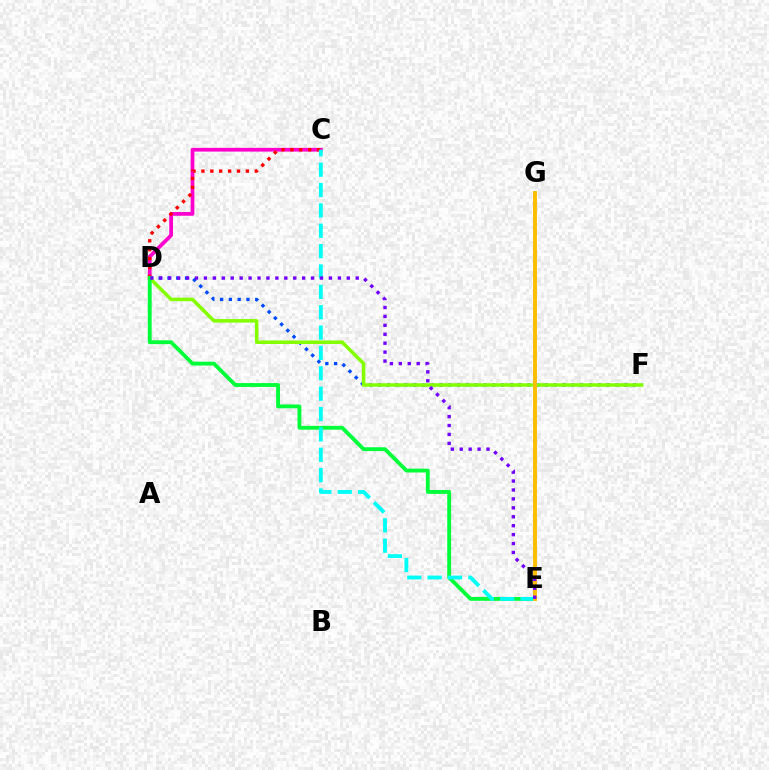{('C', 'D'): [{'color': '#ff00cf', 'line_style': 'solid', 'thickness': 2.69}, {'color': '#ff0000', 'line_style': 'dotted', 'thickness': 2.42}], ('D', 'F'): [{'color': '#004bff', 'line_style': 'dotted', 'thickness': 2.39}, {'color': '#84ff00', 'line_style': 'solid', 'thickness': 2.54}], ('D', 'E'): [{'color': '#00ff39', 'line_style': 'solid', 'thickness': 2.77}, {'color': '#7200ff', 'line_style': 'dotted', 'thickness': 2.43}], ('C', 'E'): [{'color': '#00fff6', 'line_style': 'dashed', 'thickness': 2.77}], ('E', 'G'): [{'color': '#ffbd00', 'line_style': 'solid', 'thickness': 2.81}]}